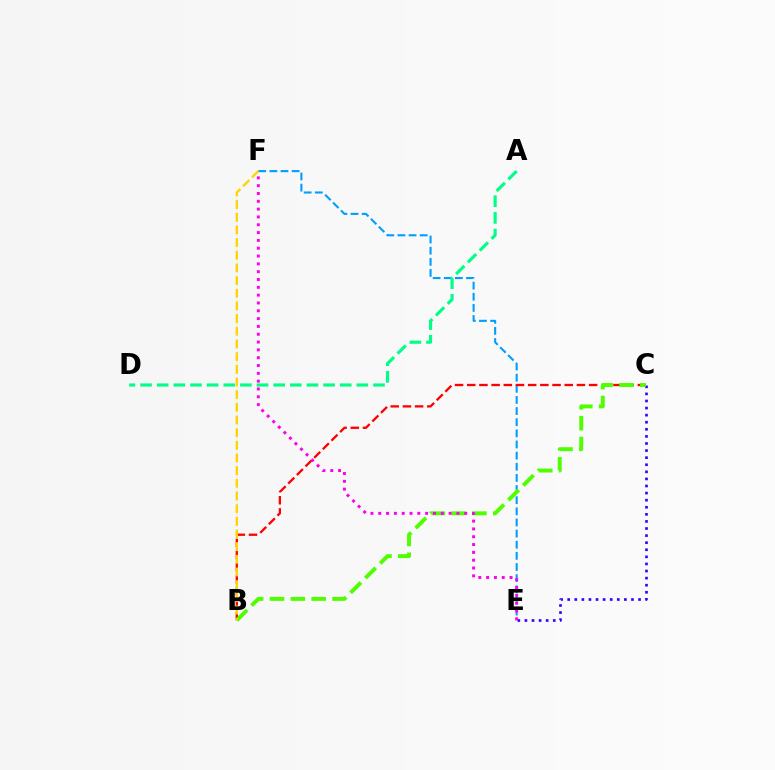{('E', 'F'): [{'color': '#009eff', 'line_style': 'dashed', 'thickness': 1.51}, {'color': '#ff00ed', 'line_style': 'dotted', 'thickness': 2.12}], ('C', 'E'): [{'color': '#3700ff', 'line_style': 'dotted', 'thickness': 1.93}], ('A', 'D'): [{'color': '#00ff86', 'line_style': 'dashed', 'thickness': 2.26}], ('B', 'C'): [{'color': '#ff0000', 'line_style': 'dashed', 'thickness': 1.66}, {'color': '#4fff00', 'line_style': 'dashed', 'thickness': 2.83}], ('B', 'F'): [{'color': '#ffd500', 'line_style': 'dashed', 'thickness': 1.72}]}